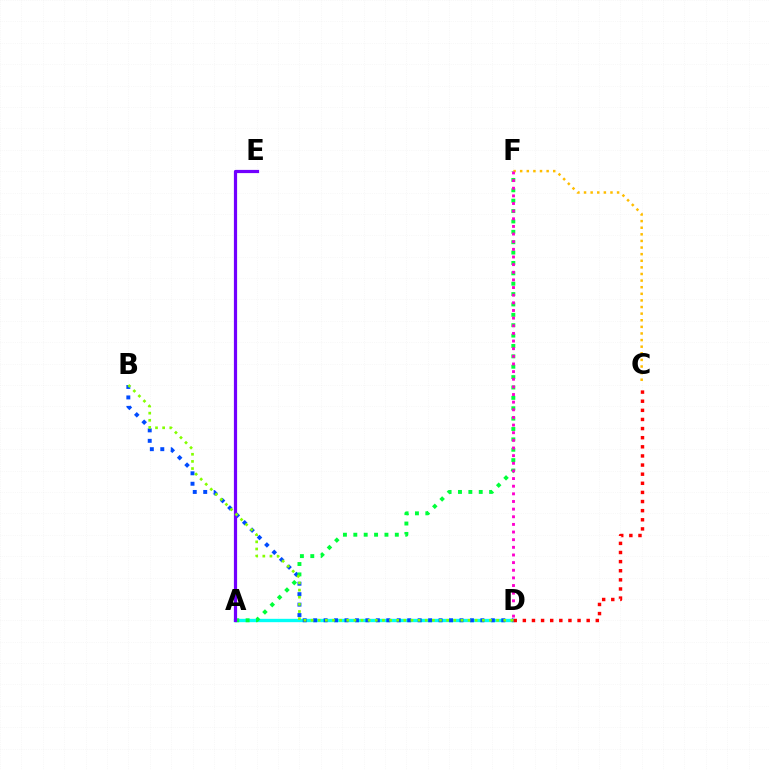{('A', 'D'): [{'color': '#00fff6', 'line_style': 'solid', 'thickness': 2.42}], ('B', 'D'): [{'color': '#004bff', 'line_style': 'dotted', 'thickness': 2.84}, {'color': '#84ff00', 'line_style': 'dotted', 'thickness': 1.94}], ('A', 'F'): [{'color': '#00ff39', 'line_style': 'dotted', 'thickness': 2.82}], ('C', 'F'): [{'color': '#ffbd00', 'line_style': 'dotted', 'thickness': 1.8}], ('C', 'D'): [{'color': '#ff0000', 'line_style': 'dotted', 'thickness': 2.48}], ('A', 'E'): [{'color': '#7200ff', 'line_style': 'solid', 'thickness': 2.31}], ('D', 'F'): [{'color': '#ff00cf', 'line_style': 'dotted', 'thickness': 2.08}]}